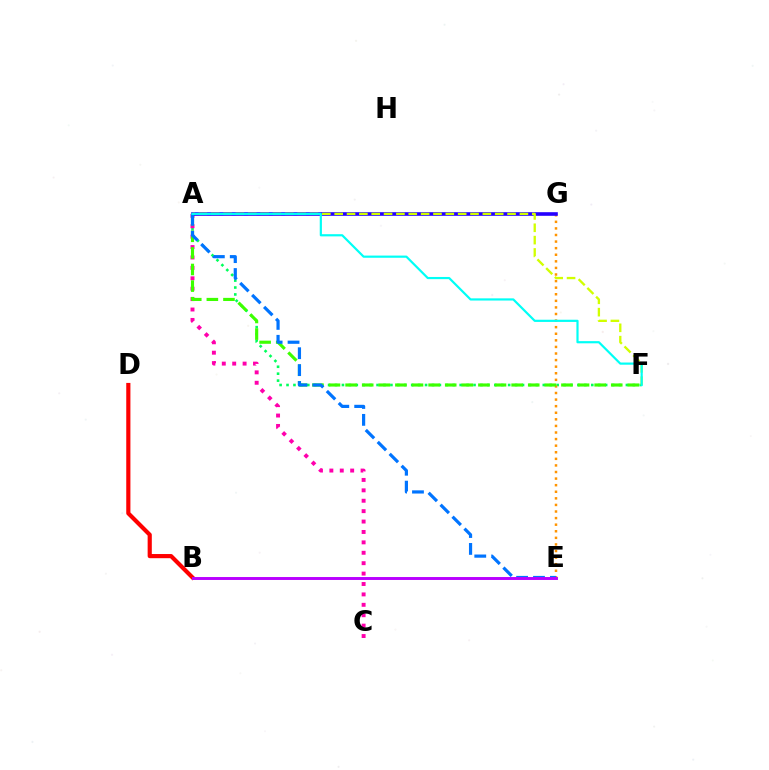{('A', 'F'): [{'color': '#00ff5c', 'line_style': 'dotted', 'thickness': 1.88}, {'color': '#3dff00', 'line_style': 'dashed', 'thickness': 2.26}, {'color': '#d1ff00', 'line_style': 'dashed', 'thickness': 1.68}, {'color': '#00fff6', 'line_style': 'solid', 'thickness': 1.57}], ('A', 'C'): [{'color': '#ff00ac', 'line_style': 'dotted', 'thickness': 2.83}], ('E', 'G'): [{'color': '#ff9400', 'line_style': 'dotted', 'thickness': 1.79}], ('B', 'D'): [{'color': '#ff0000', 'line_style': 'solid', 'thickness': 3.0}], ('A', 'G'): [{'color': '#2500ff', 'line_style': 'solid', 'thickness': 2.61}], ('A', 'E'): [{'color': '#0074ff', 'line_style': 'dashed', 'thickness': 2.3}], ('B', 'E'): [{'color': '#b900ff', 'line_style': 'solid', 'thickness': 2.11}]}